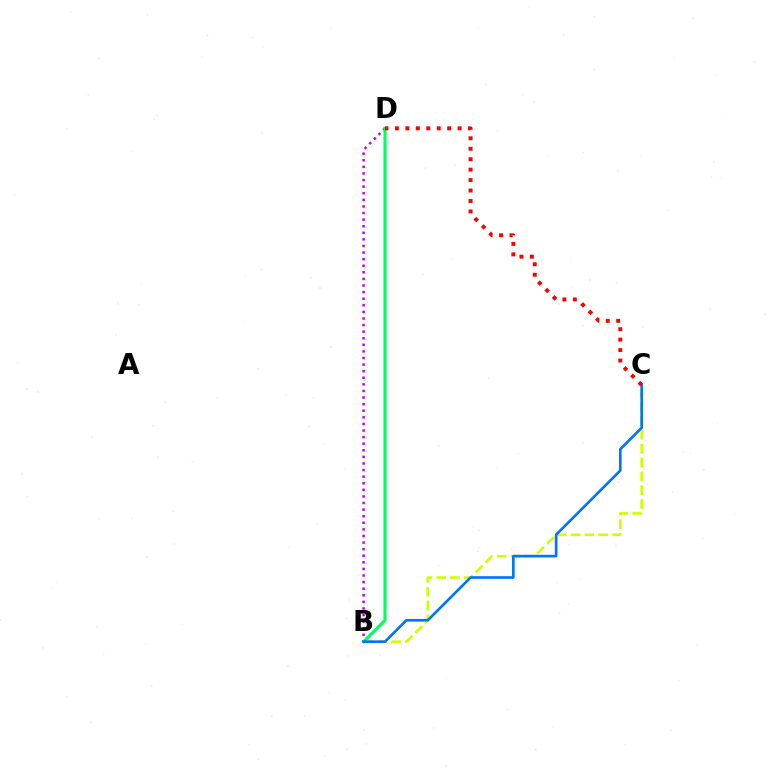{('B', 'C'): [{'color': '#d1ff00', 'line_style': 'dashed', 'thickness': 1.88}, {'color': '#0074ff', 'line_style': 'solid', 'thickness': 1.91}], ('B', 'D'): [{'color': '#b900ff', 'line_style': 'dotted', 'thickness': 1.79}, {'color': '#00ff5c', 'line_style': 'solid', 'thickness': 2.25}], ('C', 'D'): [{'color': '#ff0000', 'line_style': 'dotted', 'thickness': 2.84}]}